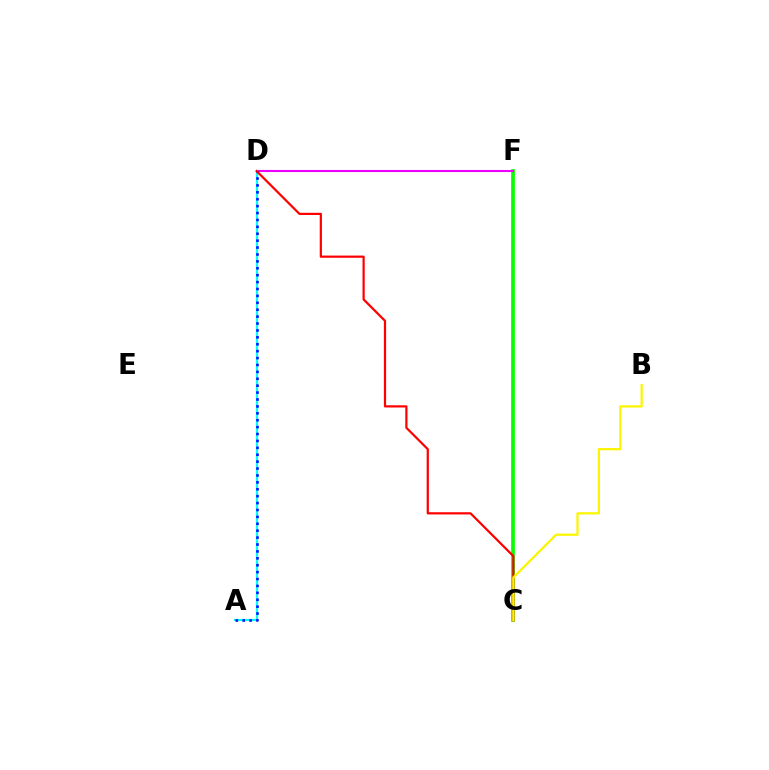{('C', 'F'): [{'color': '#08ff00', 'line_style': 'solid', 'thickness': 2.66}], ('D', 'F'): [{'color': '#ee00ff', 'line_style': 'solid', 'thickness': 1.51}], ('A', 'D'): [{'color': '#00fff6', 'line_style': 'solid', 'thickness': 1.57}, {'color': '#0010ff', 'line_style': 'dotted', 'thickness': 1.88}], ('C', 'D'): [{'color': '#ff0000', 'line_style': 'solid', 'thickness': 1.6}], ('B', 'C'): [{'color': '#fcf500', 'line_style': 'solid', 'thickness': 1.62}]}